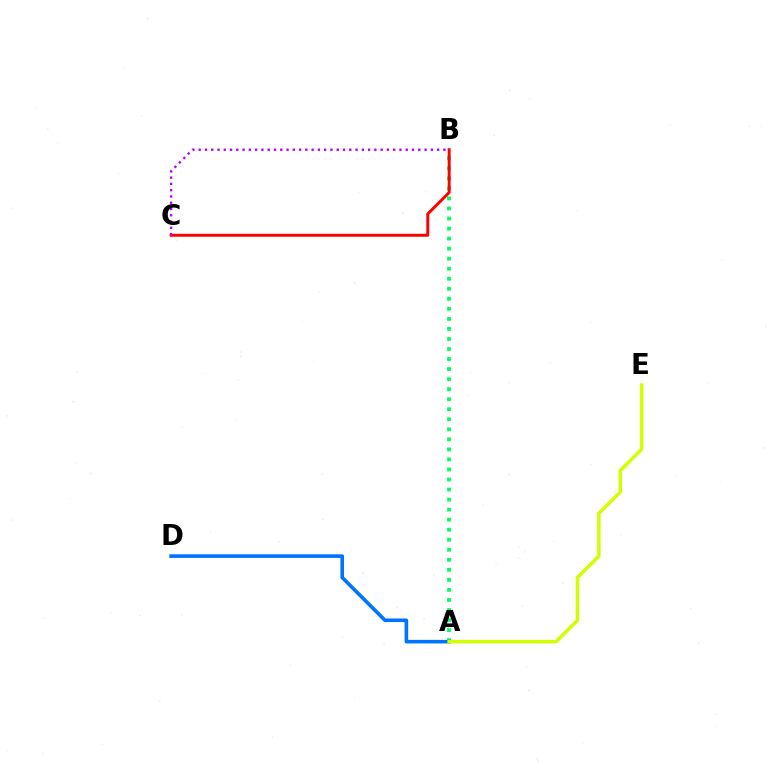{('A', 'B'): [{'color': '#00ff5c', 'line_style': 'dotted', 'thickness': 2.73}], ('A', 'D'): [{'color': '#0074ff', 'line_style': 'solid', 'thickness': 2.59}], ('B', 'C'): [{'color': '#ff0000', 'line_style': 'solid', 'thickness': 2.13}, {'color': '#b900ff', 'line_style': 'dotted', 'thickness': 1.7}], ('A', 'E'): [{'color': '#d1ff00', 'line_style': 'solid', 'thickness': 2.49}]}